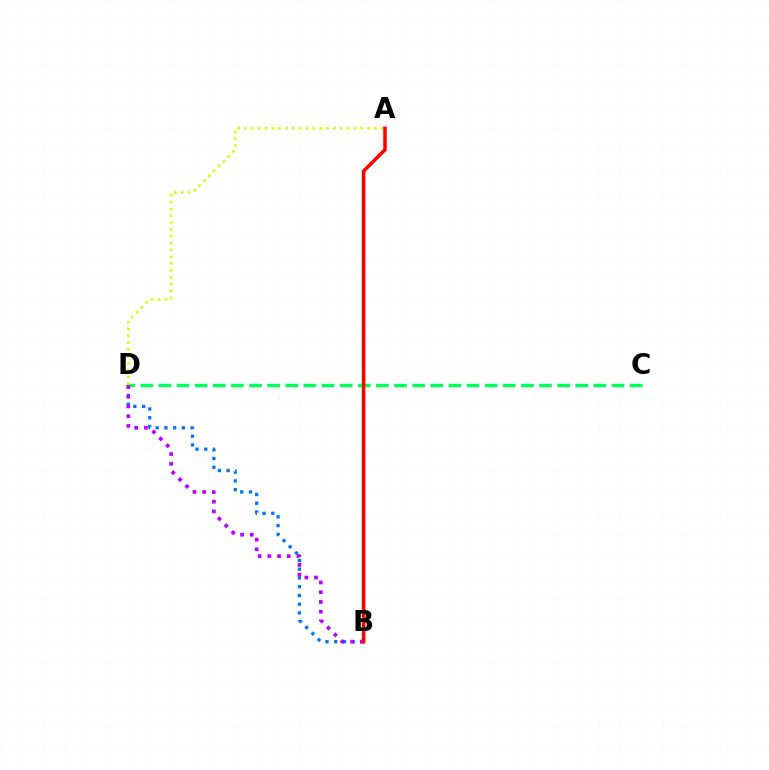{('C', 'D'): [{'color': '#00ff5c', 'line_style': 'dashed', 'thickness': 2.46}], ('B', 'D'): [{'color': '#0074ff', 'line_style': 'dotted', 'thickness': 2.38}, {'color': '#b900ff', 'line_style': 'dotted', 'thickness': 2.64}], ('A', 'D'): [{'color': '#d1ff00', 'line_style': 'dotted', 'thickness': 1.86}], ('A', 'B'): [{'color': '#ff0000', 'line_style': 'solid', 'thickness': 2.53}]}